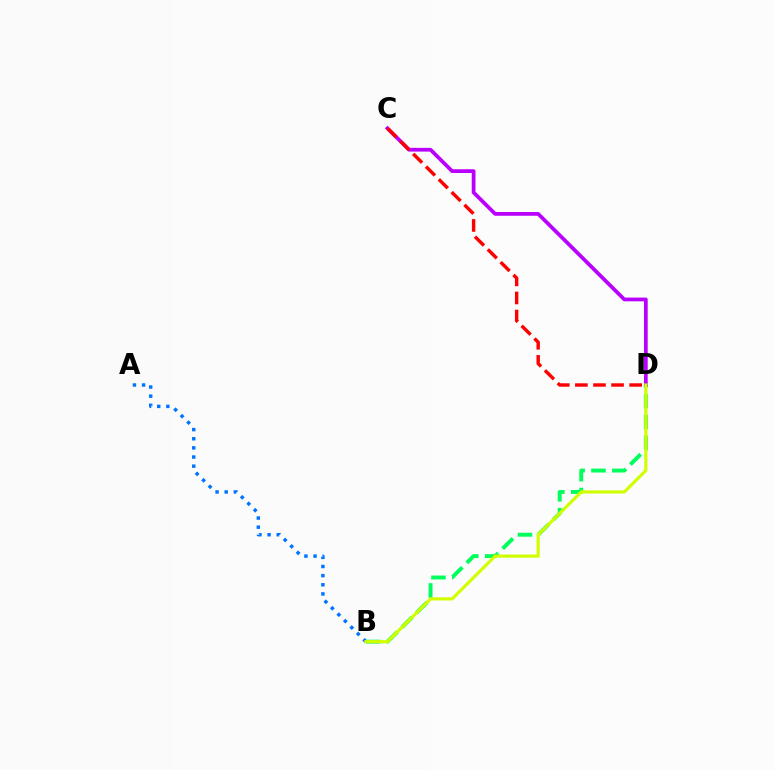{('A', 'B'): [{'color': '#0074ff', 'line_style': 'dotted', 'thickness': 2.48}], ('B', 'D'): [{'color': '#00ff5c', 'line_style': 'dashed', 'thickness': 2.83}, {'color': '#d1ff00', 'line_style': 'solid', 'thickness': 2.27}], ('C', 'D'): [{'color': '#b900ff', 'line_style': 'solid', 'thickness': 2.7}, {'color': '#ff0000', 'line_style': 'dashed', 'thickness': 2.46}]}